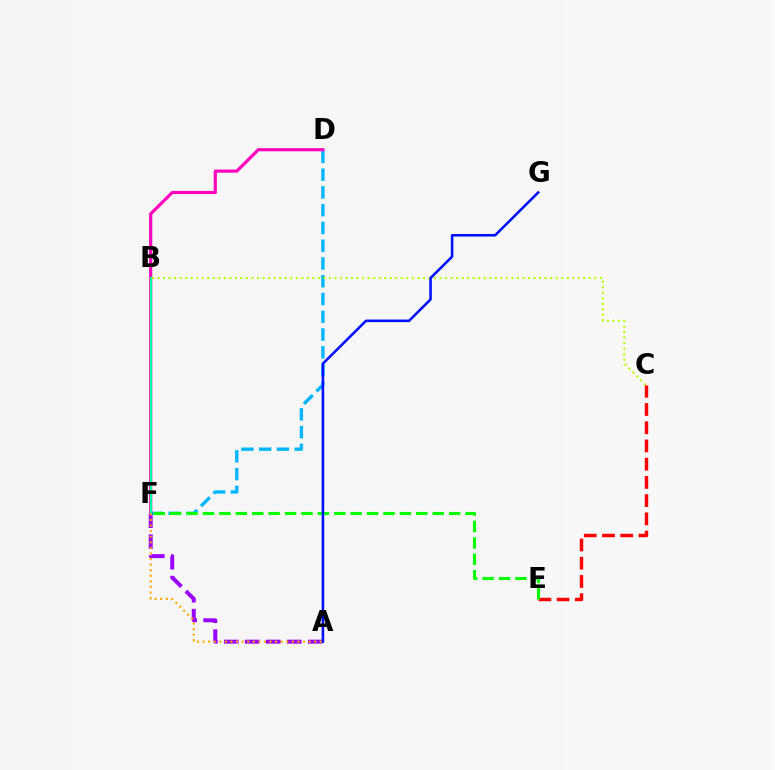{('A', 'F'): [{'color': '#9b00ff', 'line_style': 'dashed', 'thickness': 2.85}, {'color': '#ffa500', 'line_style': 'dotted', 'thickness': 1.52}], ('D', 'F'): [{'color': '#00b5ff', 'line_style': 'dashed', 'thickness': 2.41}, {'color': '#ff00bd', 'line_style': 'solid', 'thickness': 2.27}], ('B', 'C'): [{'color': '#b3ff00', 'line_style': 'dotted', 'thickness': 1.5}], ('C', 'E'): [{'color': '#ff0000', 'line_style': 'dashed', 'thickness': 2.48}], ('E', 'F'): [{'color': '#08ff00', 'line_style': 'dashed', 'thickness': 2.23}], ('A', 'G'): [{'color': '#0010ff', 'line_style': 'solid', 'thickness': 1.85}], ('B', 'F'): [{'color': '#00ff9d', 'line_style': 'solid', 'thickness': 1.54}]}